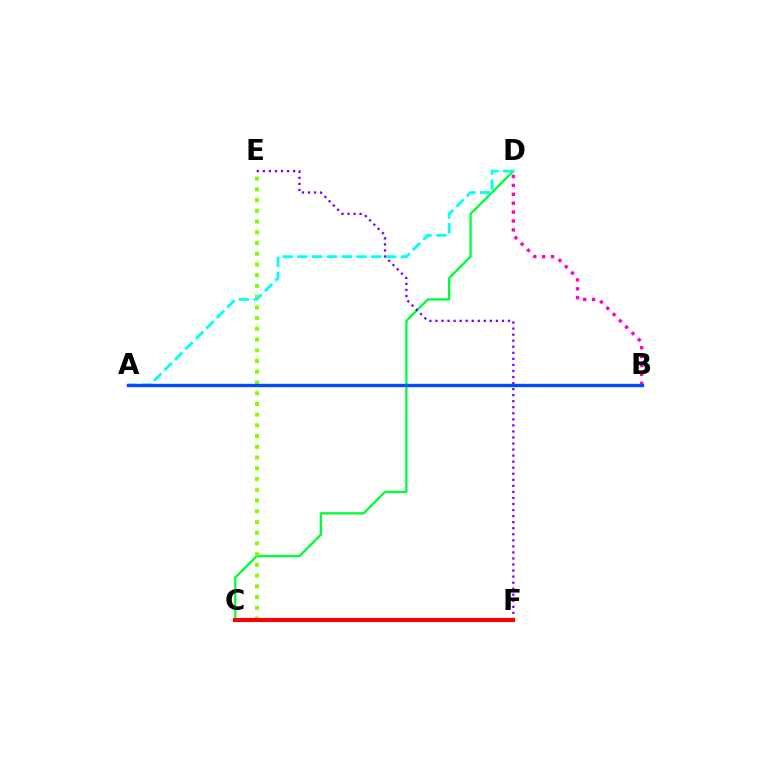{('C', 'D'): [{'color': '#00ff39', 'line_style': 'solid', 'thickness': 1.69}], ('C', 'E'): [{'color': '#84ff00', 'line_style': 'dotted', 'thickness': 2.91}], ('A', 'B'): [{'color': '#ffbd00', 'line_style': 'solid', 'thickness': 2.04}, {'color': '#004bff', 'line_style': 'solid', 'thickness': 2.43}], ('E', 'F'): [{'color': '#7200ff', 'line_style': 'dotted', 'thickness': 1.64}], ('A', 'D'): [{'color': '#00fff6', 'line_style': 'dashed', 'thickness': 2.01}], ('B', 'D'): [{'color': '#ff00cf', 'line_style': 'dotted', 'thickness': 2.42}], ('C', 'F'): [{'color': '#ff0000', 'line_style': 'solid', 'thickness': 2.93}]}